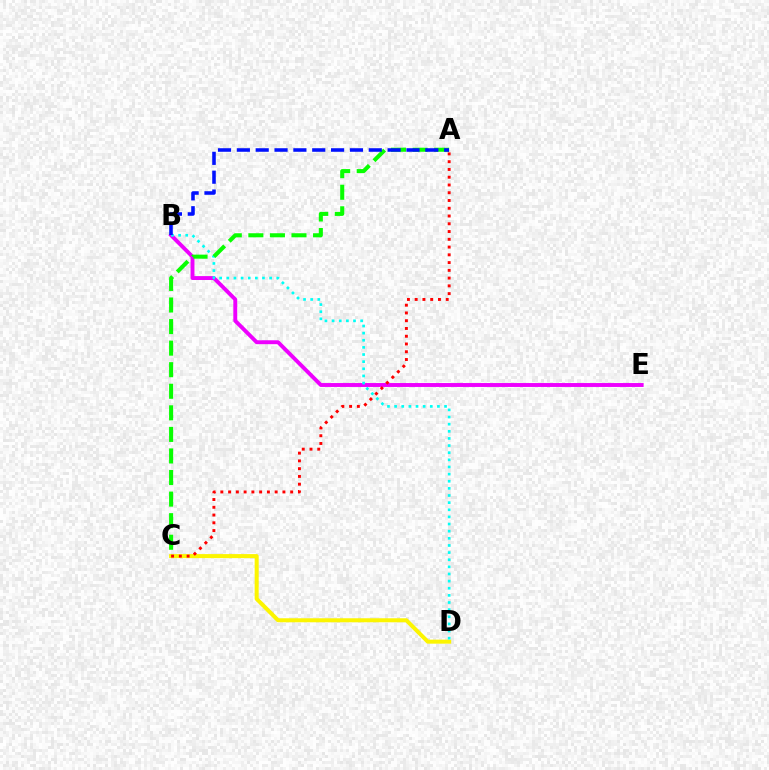{('B', 'E'): [{'color': '#ee00ff', 'line_style': 'solid', 'thickness': 2.81}], ('C', 'D'): [{'color': '#fcf500', 'line_style': 'solid', 'thickness': 2.9}], ('A', 'C'): [{'color': '#ff0000', 'line_style': 'dotted', 'thickness': 2.11}, {'color': '#08ff00', 'line_style': 'dashed', 'thickness': 2.93}], ('B', 'D'): [{'color': '#00fff6', 'line_style': 'dotted', 'thickness': 1.94}], ('A', 'B'): [{'color': '#0010ff', 'line_style': 'dashed', 'thickness': 2.56}]}